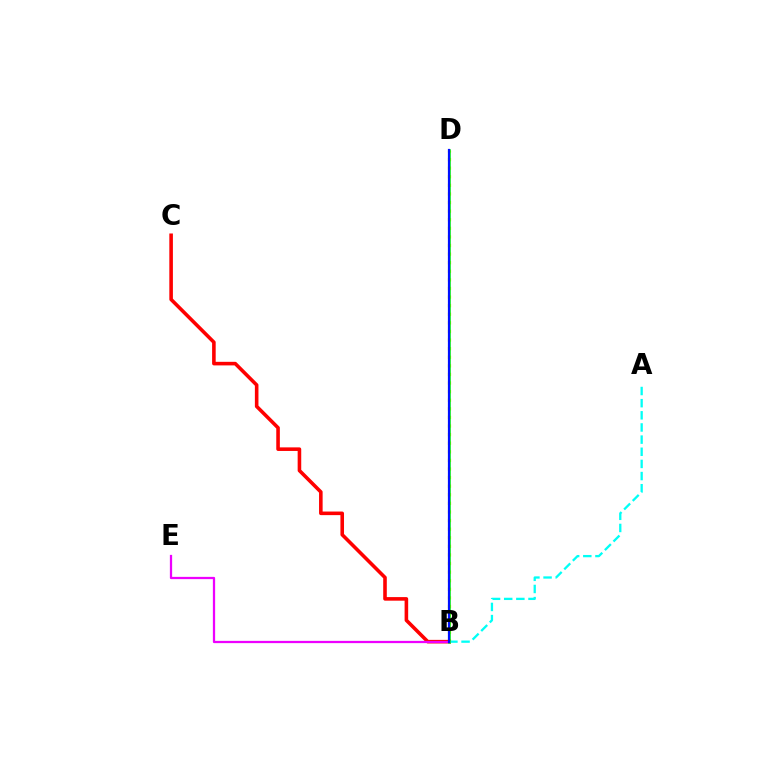{('B', 'D'): [{'color': '#fcf500', 'line_style': 'dotted', 'thickness': 2.34}, {'color': '#08ff00', 'line_style': 'solid', 'thickness': 1.84}, {'color': '#0010ff', 'line_style': 'solid', 'thickness': 1.59}], ('B', 'C'): [{'color': '#ff0000', 'line_style': 'solid', 'thickness': 2.58}], ('A', 'B'): [{'color': '#00fff6', 'line_style': 'dashed', 'thickness': 1.65}], ('B', 'E'): [{'color': '#ee00ff', 'line_style': 'solid', 'thickness': 1.62}]}